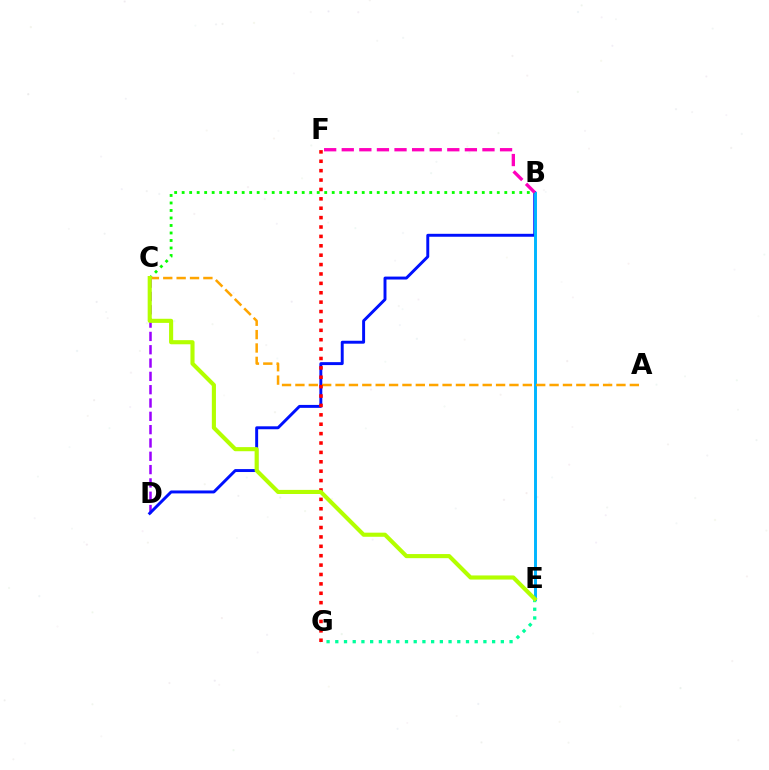{('C', 'D'): [{'color': '#9b00ff', 'line_style': 'dashed', 'thickness': 1.81}], ('E', 'G'): [{'color': '#00ff9d', 'line_style': 'dotted', 'thickness': 2.37}], ('B', 'D'): [{'color': '#0010ff', 'line_style': 'solid', 'thickness': 2.12}], ('B', 'E'): [{'color': '#00b5ff', 'line_style': 'solid', 'thickness': 2.12}], ('B', 'C'): [{'color': '#08ff00', 'line_style': 'dotted', 'thickness': 2.04}], ('A', 'C'): [{'color': '#ffa500', 'line_style': 'dashed', 'thickness': 1.82}], ('F', 'G'): [{'color': '#ff0000', 'line_style': 'dotted', 'thickness': 2.55}], ('C', 'E'): [{'color': '#b3ff00', 'line_style': 'solid', 'thickness': 2.96}], ('B', 'F'): [{'color': '#ff00bd', 'line_style': 'dashed', 'thickness': 2.39}]}